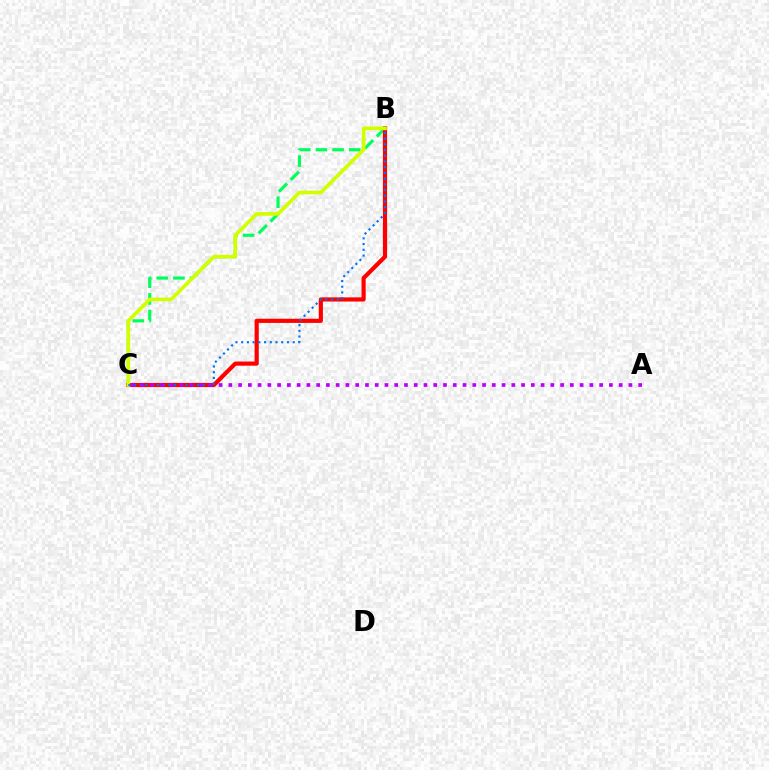{('B', 'C'): [{'color': '#00ff5c', 'line_style': 'dashed', 'thickness': 2.26}, {'color': '#ff0000', 'line_style': 'solid', 'thickness': 3.0}, {'color': '#d1ff00', 'line_style': 'solid', 'thickness': 2.65}, {'color': '#0074ff', 'line_style': 'dotted', 'thickness': 1.55}], ('A', 'C'): [{'color': '#b900ff', 'line_style': 'dotted', 'thickness': 2.65}]}